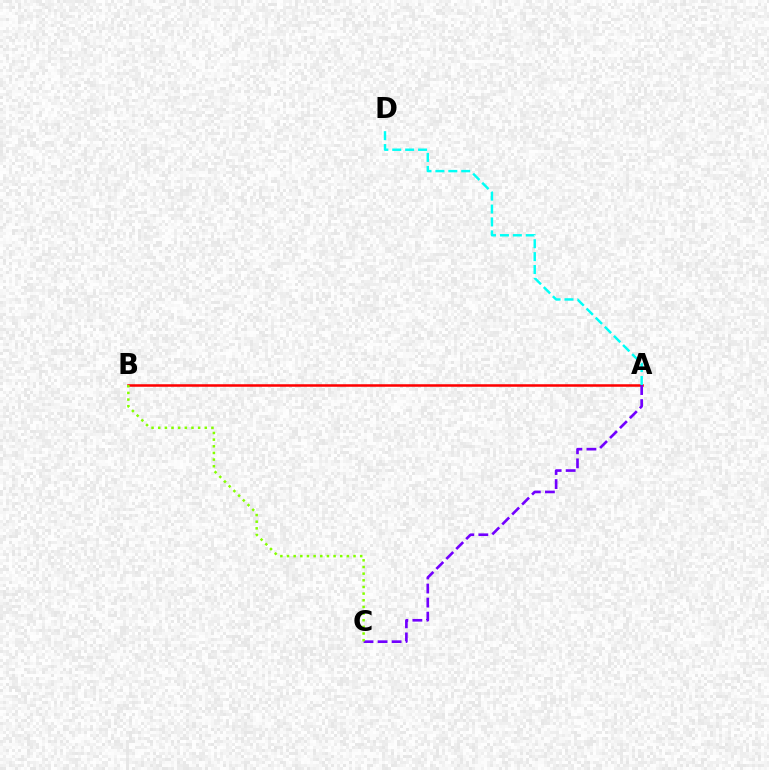{('A', 'B'): [{'color': '#ff0000', 'line_style': 'solid', 'thickness': 1.82}], ('A', 'C'): [{'color': '#7200ff', 'line_style': 'dashed', 'thickness': 1.91}], ('A', 'D'): [{'color': '#00fff6', 'line_style': 'dashed', 'thickness': 1.75}], ('B', 'C'): [{'color': '#84ff00', 'line_style': 'dotted', 'thickness': 1.81}]}